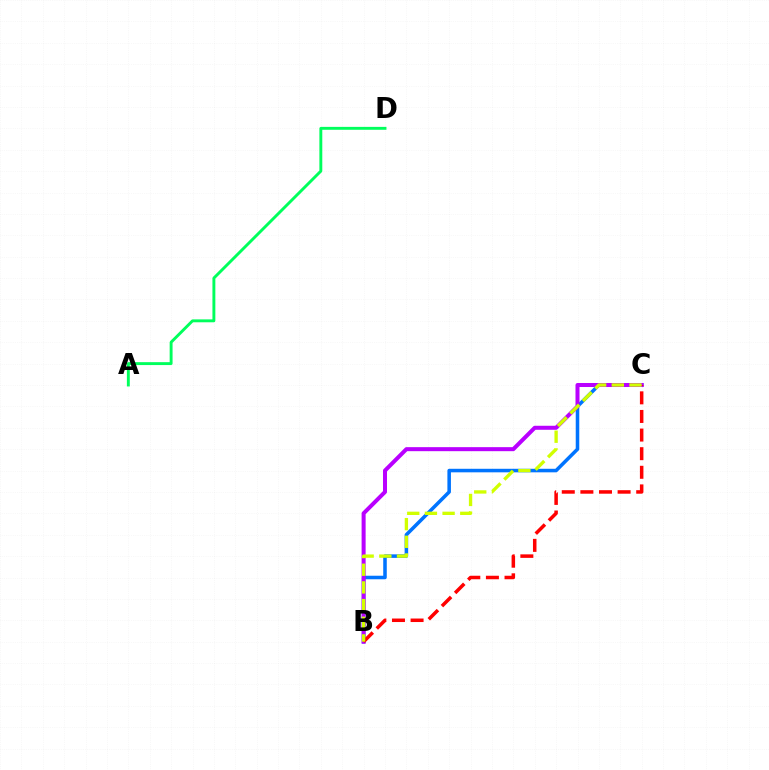{('B', 'C'): [{'color': '#0074ff', 'line_style': 'solid', 'thickness': 2.55}, {'color': '#b900ff', 'line_style': 'solid', 'thickness': 2.89}, {'color': '#ff0000', 'line_style': 'dashed', 'thickness': 2.53}, {'color': '#d1ff00', 'line_style': 'dashed', 'thickness': 2.4}], ('A', 'D'): [{'color': '#00ff5c', 'line_style': 'solid', 'thickness': 2.09}]}